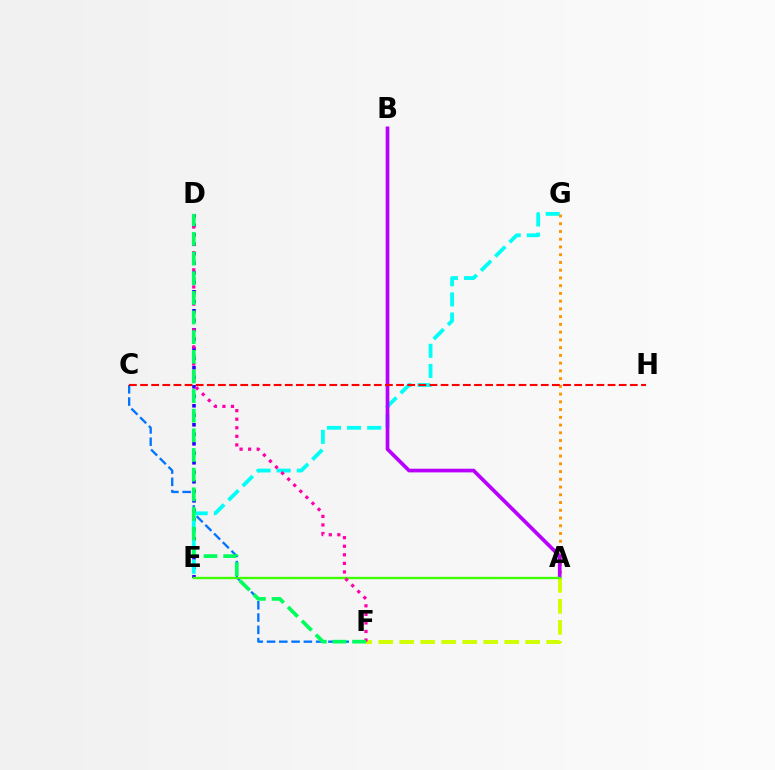{('D', 'E'): [{'color': '#2500ff', 'line_style': 'dotted', 'thickness': 2.58}], ('E', 'G'): [{'color': '#00fff6', 'line_style': 'dashed', 'thickness': 2.73}], ('A', 'G'): [{'color': '#ff9400', 'line_style': 'dotted', 'thickness': 2.1}], ('A', 'B'): [{'color': '#b900ff', 'line_style': 'solid', 'thickness': 2.65}], ('A', 'F'): [{'color': '#d1ff00', 'line_style': 'dashed', 'thickness': 2.85}], ('C', 'F'): [{'color': '#0074ff', 'line_style': 'dashed', 'thickness': 1.67}], ('C', 'H'): [{'color': '#ff0000', 'line_style': 'dashed', 'thickness': 1.51}], ('A', 'E'): [{'color': '#3dff00', 'line_style': 'solid', 'thickness': 1.69}], ('D', 'F'): [{'color': '#ff00ac', 'line_style': 'dotted', 'thickness': 2.33}, {'color': '#00ff5c', 'line_style': 'dashed', 'thickness': 2.67}]}